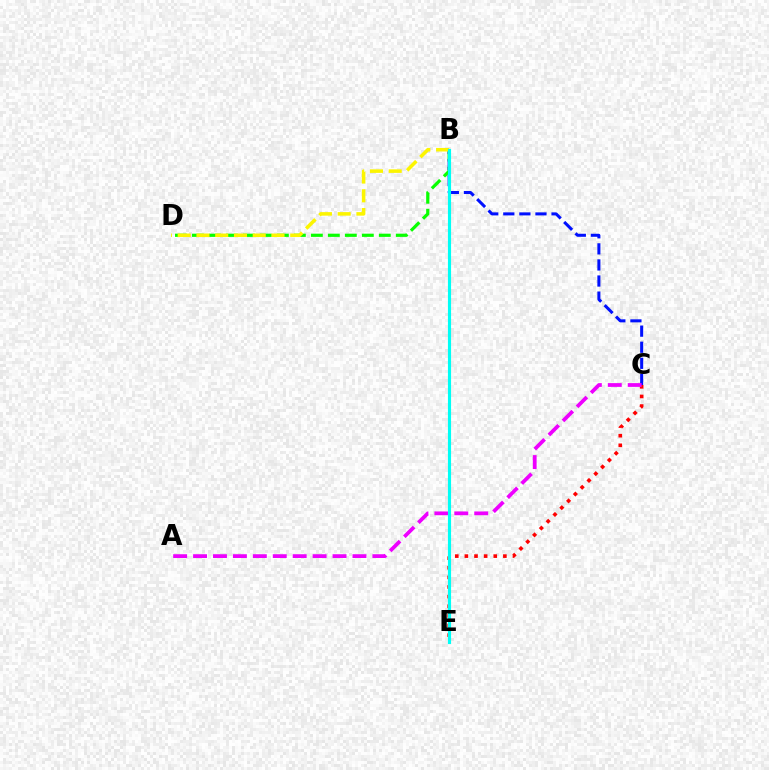{('B', 'D'): [{'color': '#08ff00', 'line_style': 'dashed', 'thickness': 2.31}, {'color': '#fcf500', 'line_style': 'dashed', 'thickness': 2.55}], ('C', 'E'): [{'color': '#ff0000', 'line_style': 'dotted', 'thickness': 2.61}], ('B', 'C'): [{'color': '#0010ff', 'line_style': 'dashed', 'thickness': 2.18}], ('A', 'C'): [{'color': '#ee00ff', 'line_style': 'dashed', 'thickness': 2.71}], ('B', 'E'): [{'color': '#00fff6', 'line_style': 'solid', 'thickness': 2.26}]}